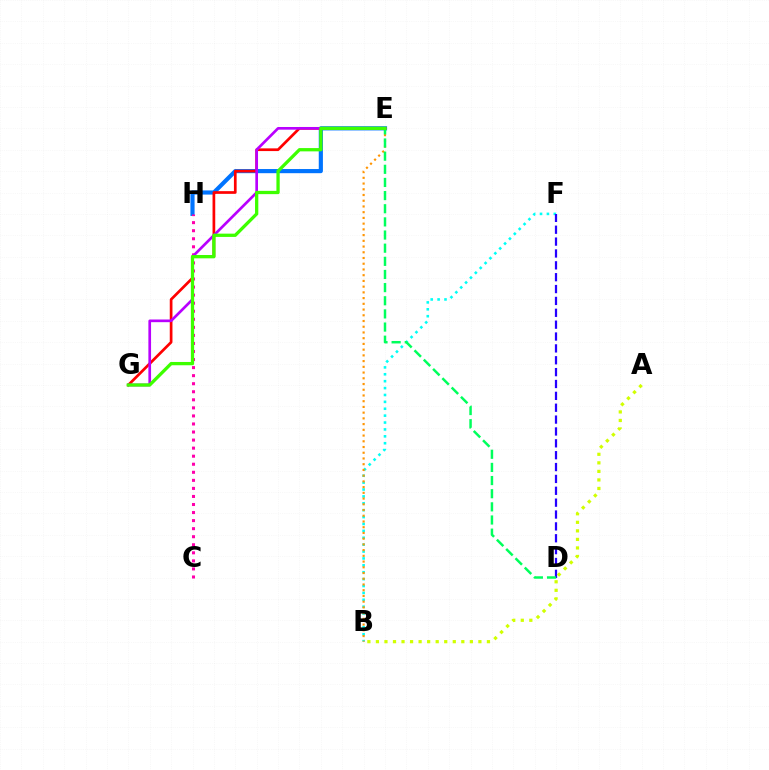{('B', 'F'): [{'color': '#00fff6', 'line_style': 'dotted', 'thickness': 1.87}], ('D', 'F'): [{'color': '#2500ff', 'line_style': 'dashed', 'thickness': 1.61}], ('E', 'H'): [{'color': '#0074ff', 'line_style': 'solid', 'thickness': 2.99}], ('C', 'H'): [{'color': '#ff00ac', 'line_style': 'dotted', 'thickness': 2.19}], ('E', 'G'): [{'color': '#ff0000', 'line_style': 'solid', 'thickness': 1.95}, {'color': '#b900ff', 'line_style': 'solid', 'thickness': 1.93}, {'color': '#3dff00', 'line_style': 'solid', 'thickness': 2.36}], ('A', 'B'): [{'color': '#d1ff00', 'line_style': 'dotted', 'thickness': 2.32}], ('B', 'E'): [{'color': '#ff9400', 'line_style': 'dotted', 'thickness': 1.56}], ('D', 'E'): [{'color': '#00ff5c', 'line_style': 'dashed', 'thickness': 1.79}]}